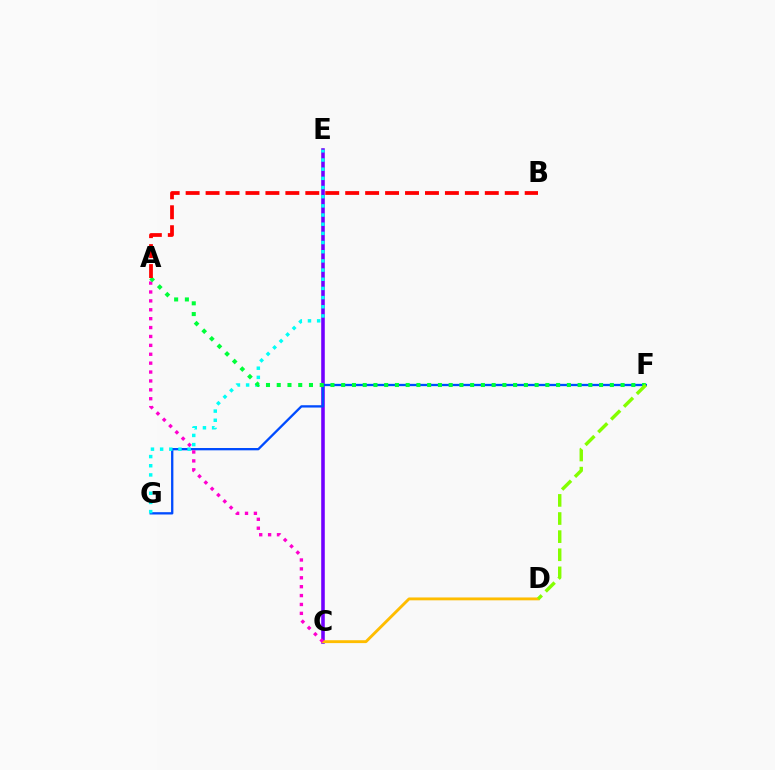{('C', 'E'): [{'color': '#7200ff', 'line_style': 'solid', 'thickness': 2.57}], ('C', 'D'): [{'color': '#ffbd00', 'line_style': 'solid', 'thickness': 2.07}], ('F', 'G'): [{'color': '#004bff', 'line_style': 'solid', 'thickness': 1.67}], ('A', 'C'): [{'color': '#ff00cf', 'line_style': 'dotted', 'thickness': 2.42}], ('E', 'G'): [{'color': '#00fff6', 'line_style': 'dotted', 'thickness': 2.49}], ('A', 'F'): [{'color': '#00ff39', 'line_style': 'dotted', 'thickness': 2.92}], ('D', 'F'): [{'color': '#84ff00', 'line_style': 'dashed', 'thickness': 2.46}], ('A', 'B'): [{'color': '#ff0000', 'line_style': 'dashed', 'thickness': 2.71}]}